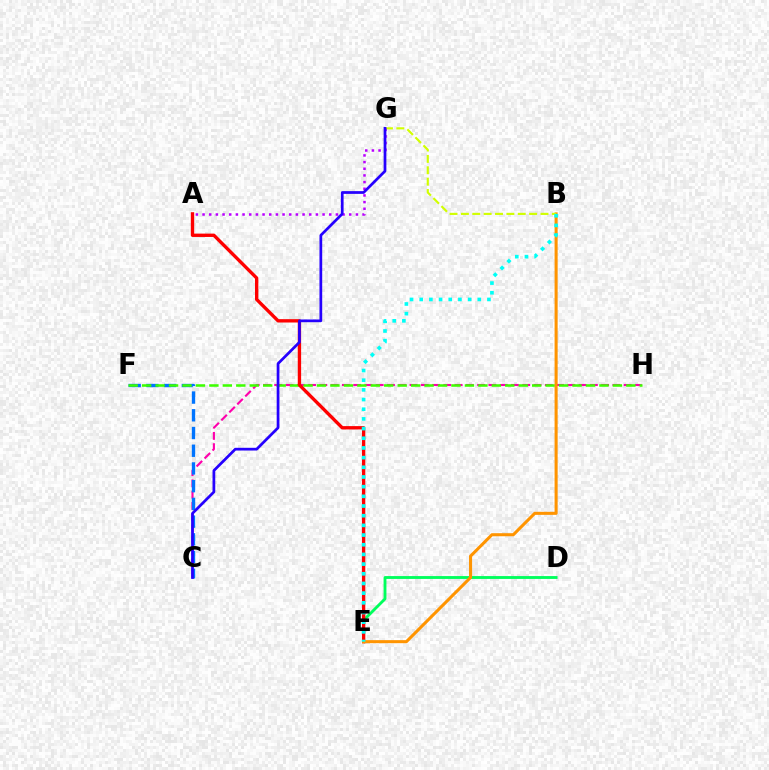{('C', 'H'): [{'color': '#ff00ac', 'line_style': 'dashed', 'thickness': 1.53}], ('C', 'F'): [{'color': '#0074ff', 'line_style': 'dashed', 'thickness': 2.41}], ('D', 'E'): [{'color': '#00ff5c', 'line_style': 'solid', 'thickness': 2.05}], ('F', 'H'): [{'color': '#3dff00', 'line_style': 'dashed', 'thickness': 1.83}], ('A', 'E'): [{'color': '#ff0000', 'line_style': 'solid', 'thickness': 2.41}], ('B', 'E'): [{'color': '#ff9400', 'line_style': 'solid', 'thickness': 2.2}, {'color': '#00fff6', 'line_style': 'dotted', 'thickness': 2.63}], ('B', 'G'): [{'color': '#d1ff00', 'line_style': 'dashed', 'thickness': 1.54}], ('A', 'G'): [{'color': '#b900ff', 'line_style': 'dotted', 'thickness': 1.81}], ('C', 'G'): [{'color': '#2500ff', 'line_style': 'solid', 'thickness': 1.97}]}